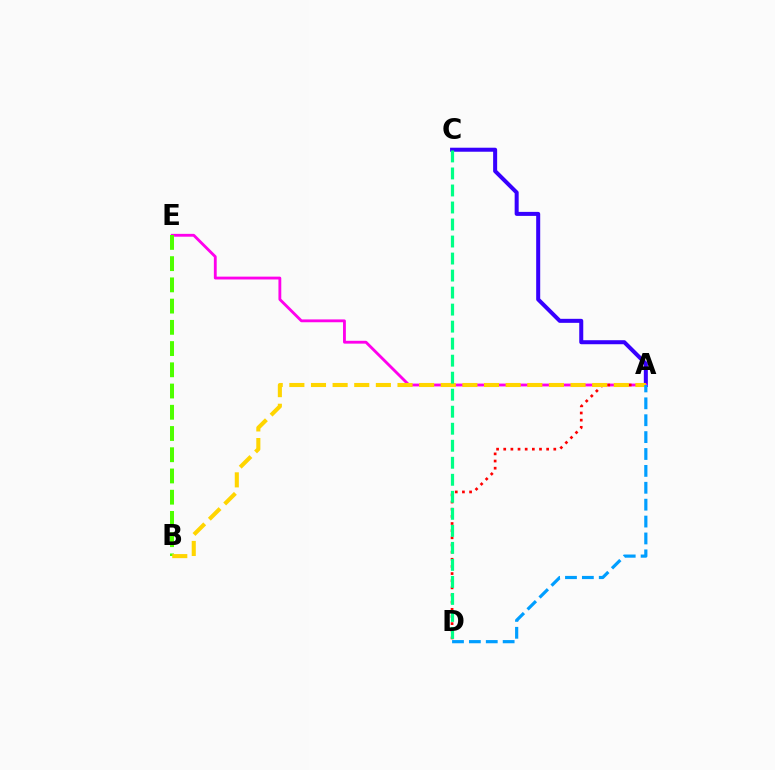{('A', 'C'): [{'color': '#3700ff', 'line_style': 'solid', 'thickness': 2.89}], ('A', 'E'): [{'color': '#ff00ed', 'line_style': 'solid', 'thickness': 2.04}], ('B', 'E'): [{'color': '#4fff00', 'line_style': 'dashed', 'thickness': 2.88}], ('A', 'D'): [{'color': '#ff0000', 'line_style': 'dotted', 'thickness': 1.94}, {'color': '#009eff', 'line_style': 'dashed', 'thickness': 2.29}], ('A', 'B'): [{'color': '#ffd500', 'line_style': 'dashed', 'thickness': 2.94}], ('C', 'D'): [{'color': '#00ff86', 'line_style': 'dashed', 'thickness': 2.31}]}